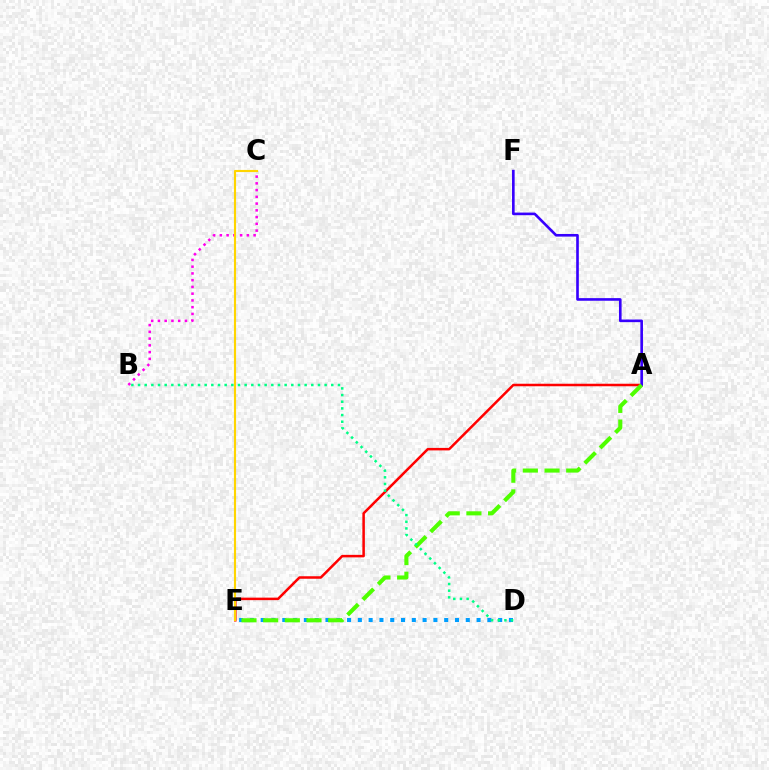{('B', 'C'): [{'color': '#ff00ed', 'line_style': 'dotted', 'thickness': 1.83}], ('A', 'E'): [{'color': '#ff0000', 'line_style': 'solid', 'thickness': 1.81}, {'color': '#4fff00', 'line_style': 'dashed', 'thickness': 2.94}], ('D', 'E'): [{'color': '#009eff', 'line_style': 'dotted', 'thickness': 2.93}], ('A', 'F'): [{'color': '#3700ff', 'line_style': 'solid', 'thickness': 1.89}], ('C', 'E'): [{'color': '#ffd500', 'line_style': 'solid', 'thickness': 1.54}], ('B', 'D'): [{'color': '#00ff86', 'line_style': 'dotted', 'thickness': 1.81}]}